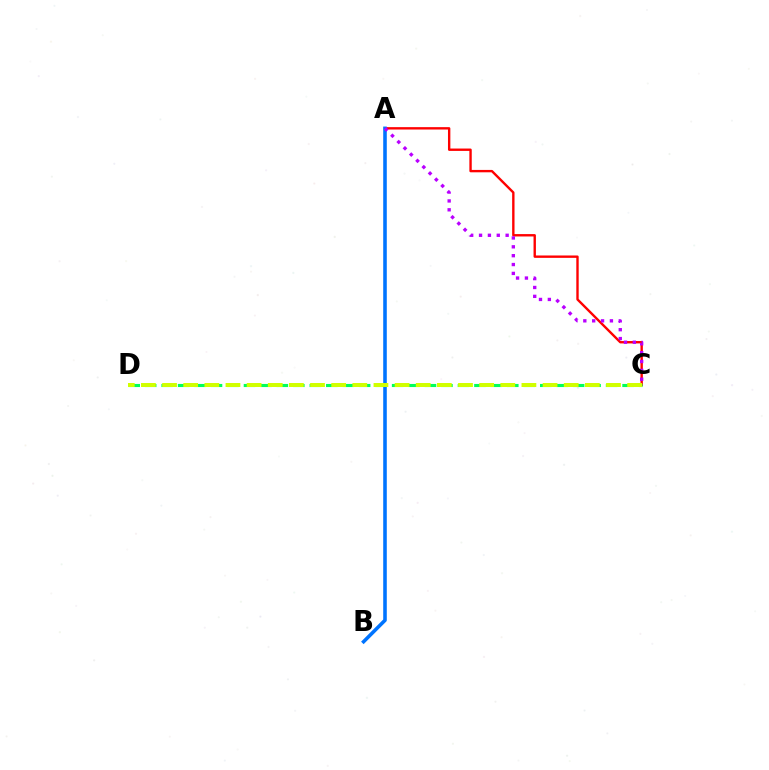{('A', 'C'): [{'color': '#ff0000', 'line_style': 'solid', 'thickness': 1.71}, {'color': '#b900ff', 'line_style': 'dotted', 'thickness': 2.41}], ('A', 'B'): [{'color': '#0074ff', 'line_style': 'solid', 'thickness': 2.57}], ('C', 'D'): [{'color': '#00ff5c', 'line_style': 'dashed', 'thickness': 2.24}, {'color': '#d1ff00', 'line_style': 'dashed', 'thickness': 2.87}]}